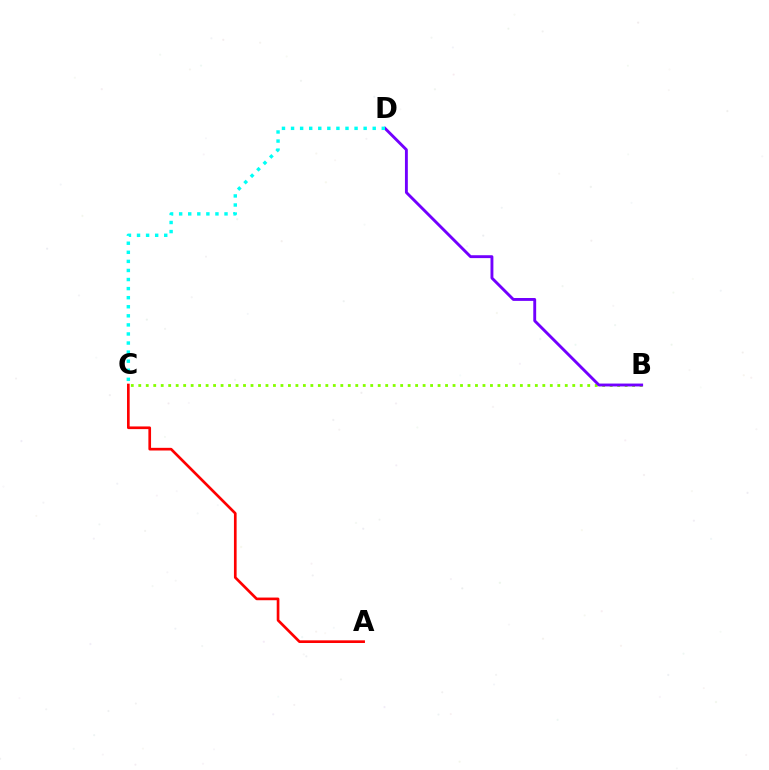{('A', 'C'): [{'color': '#ff0000', 'line_style': 'solid', 'thickness': 1.92}], ('B', 'C'): [{'color': '#84ff00', 'line_style': 'dotted', 'thickness': 2.03}], ('B', 'D'): [{'color': '#7200ff', 'line_style': 'solid', 'thickness': 2.07}], ('C', 'D'): [{'color': '#00fff6', 'line_style': 'dotted', 'thickness': 2.47}]}